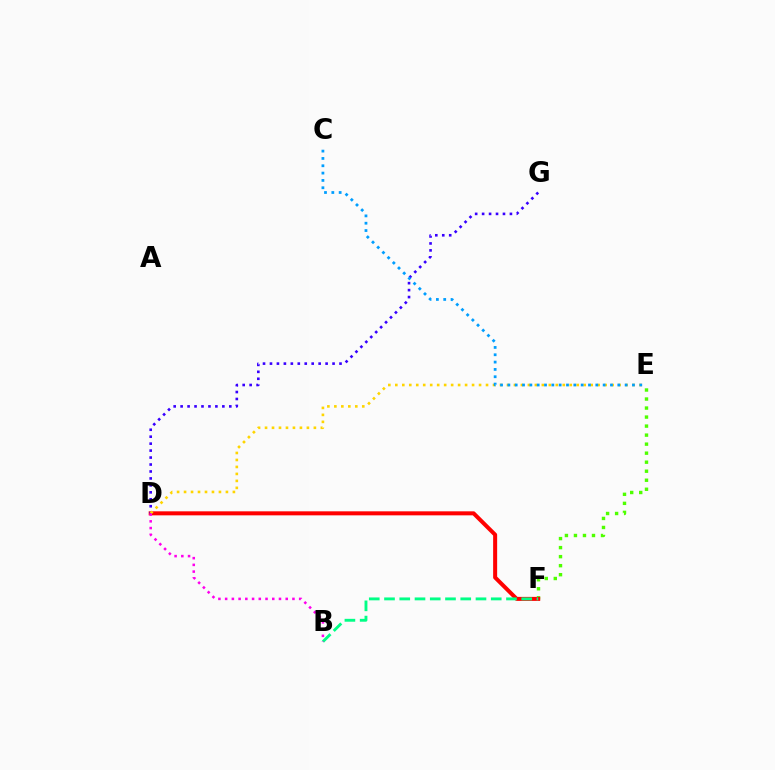{('E', 'F'): [{'color': '#4fff00', 'line_style': 'dotted', 'thickness': 2.45}], ('D', 'F'): [{'color': '#ff0000', 'line_style': 'solid', 'thickness': 2.89}], ('B', 'F'): [{'color': '#00ff86', 'line_style': 'dashed', 'thickness': 2.07}], ('D', 'G'): [{'color': '#3700ff', 'line_style': 'dotted', 'thickness': 1.89}], ('D', 'E'): [{'color': '#ffd500', 'line_style': 'dotted', 'thickness': 1.9}], ('B', 'D'): [{'color': '#ff00ed', 'line_style': 'dotted', 'thickness': 1.83}], ('C', 'E'): [{'color': '#009eff', 'line_style': 'dotted', 'thickness': 1.99}]}